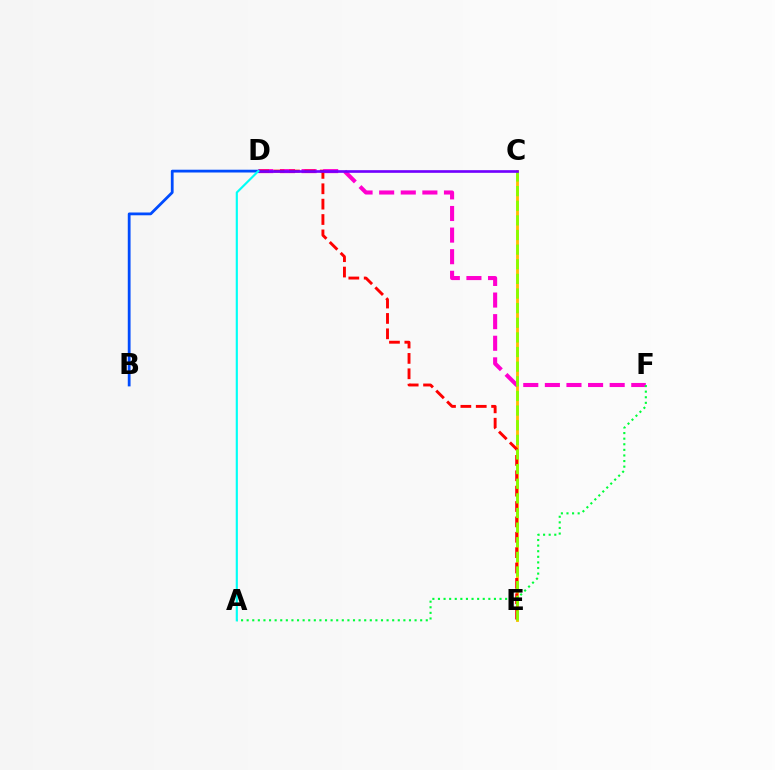{('C', 'E'): [{'color': '#ffbd00', 'line_style': 'solid', 'thickness': 2.04}, {'color': '#84ff00', 'line_style': 'dashed', 'thickness': 1.99}], ('D', 'F'): [{'color': '#ff00cf', 'line_style': 'dashed', 'thickness': 2.93}], ('D', 'E'): [{'color': '#ff0000', 'line_style': 'dashed', 'thickness': 2.09}], ('B', 'D'): [{'color': '#004bff', 'line_style': 'solid', 'thickness': 2.0}], ('A', 'F'): [{'color': '#00ff39', 'line_style': 'dotted', 'thickness': 1.52}], ('C', 'D'): [{'color': '#7200ff', 'line_style': 'solid', 'thickness': 1.91}], ('A', 'D'): [{'color': '#00fff6', 'line_style': 'solid', 'thickness': 1.55}]}